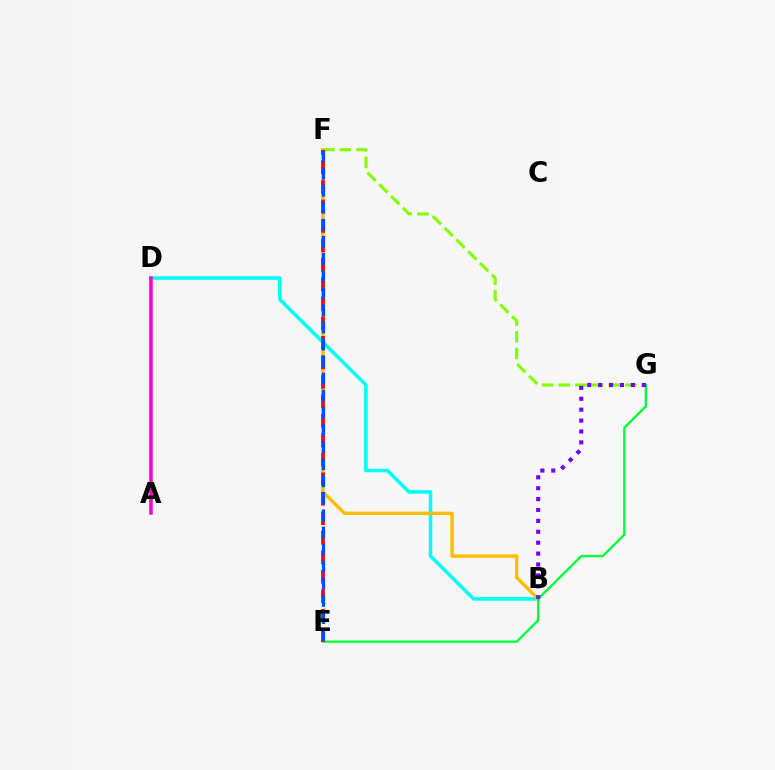{('B', 'D'): [{'color': '#00fff6', 'line_style': 'solid', 'thickness': 2.55}], ('F', 'G'): [{'color': '#84ff00', 'line_style': 'dashed', 'thickness': 2.26}], ('A', 'D'): [{'color': '#ff00cf', 'line_style': 'solid', 'thickness': 2.52}], ('B', 'F'): [{'color': '#ffbd00', 'line_style': 'solid', 'thickness': 2.47}], ('E', 'G'): [{'color': '#00ff39', 'line_style': 'solid', 'thickness': 1.69}], ('E', 'F'): [{'color': '#ff0000', 'line_style': 'dashed', 'thickness': 2.65}, {'color': '#004bff', 'line_style': 'dashed', 'thickness': 2.32}], ('B', 'G'): [{'color': '#7200ff', 'line_style': 'dotted', 'thickness': 2.96}]}